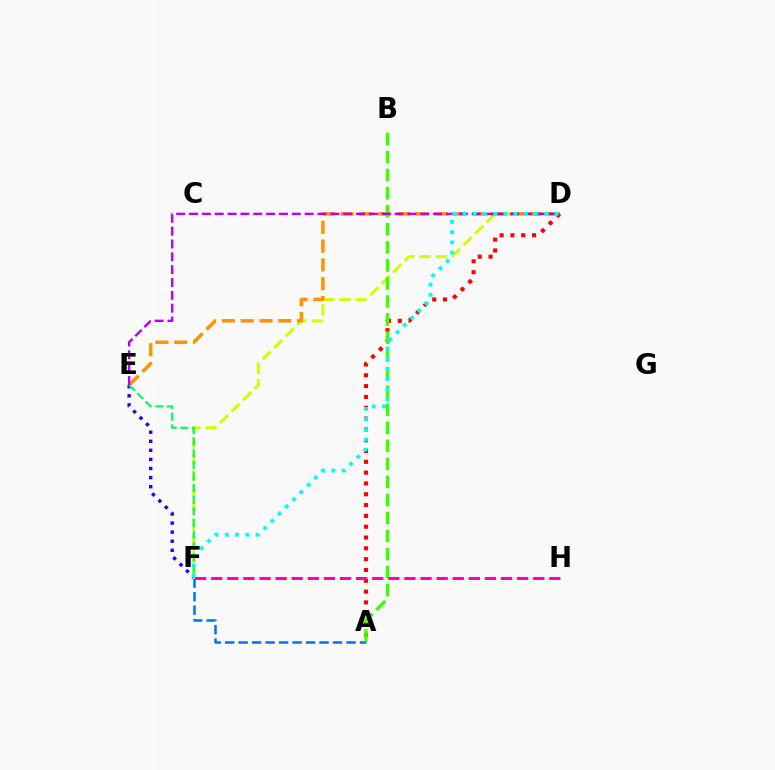{('D', 'F'): [{'color': '#d1ff00', 'line_style': 'dashed', 'thickness': 2.21}, {'color': '#00fff6', 'line_style': 'dotted', 'thickness': 2.78}], ('E', 'F'): [{'color': '#2500ff', 'line_style': 'dotted', 'thickness': 2.47}, {'color': '#00ff5c', 'line_style': 'dashed', 'thickness': 1.58}], ('A', 'F'): [{'color': '#0074ff', 'line_style': 'dashed', 'thickness': 1.83}], ('D', 'E'): [{'color': '#ff9400', 'line_style': 'dashed', 'thickness': 2.56}, {'color': '#b900ff', 'line_style': 'dashed', 'thickness': 1.75}], ('A', 'D'): [{'color': '#ff0000', 'line_style': 'dotted', 'thickness': 2.94}], ('A', 'B'): [{'color': '#3dff00', 'line_style': 'dashed', 'thickness': 2.45}], ('F', 'H'): [{'color': '#ff00ac', 'line_style': 'dashed', 'thickness': 2.19}]}